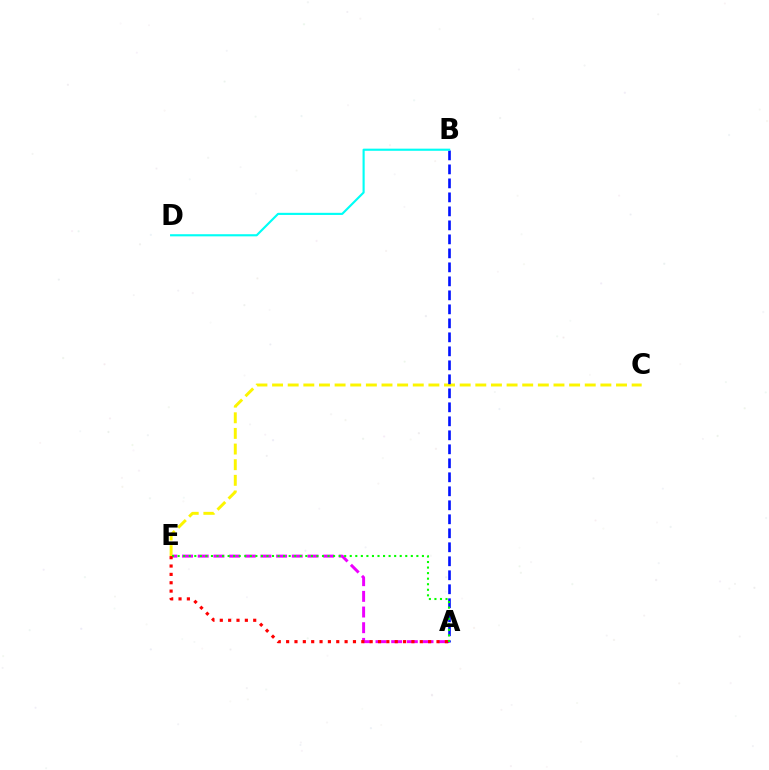{('A', 'E'): [{'color': '#ee00ff', 'line_style': 'dashed', 'thickness': 2.13}, {'color': '#08ff00', 'line_style': 'dotted', 'thickness': 1.51}, {'color': '#ff0000', 'line_style': 'dotted', 'thickness': 2.27}], ('C', 'E'): [{'color': '#fcf500', 'line_style': 'dashed', 'thickness': 2.12}], ('A', 'B'): [{'color': '#0010ff', 'line_style': 'dashed', 'thickness': 1.9}], ('B', 'D'): [{'color': '#00fff6', 'line_style': 'solid', 'thickness': 1.54}]}